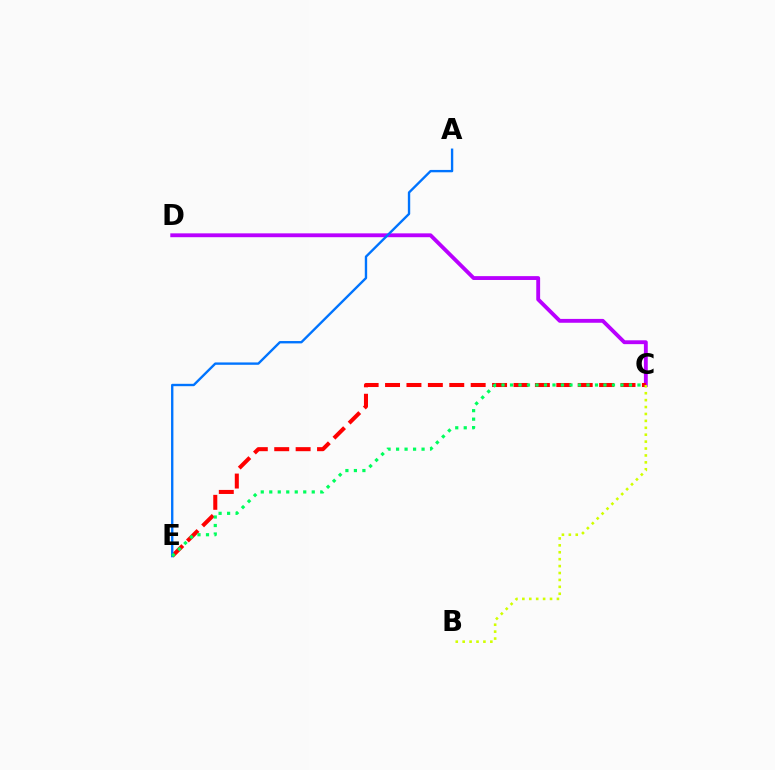{('C', 'D'): [{'color': '#b900ff', 'line_style': 'solid', 'thickness': 2.77}], ('C', 'E'): [{'color': '#ff0000', 'line_style': 'dashed', 'thickness': 2.91}, {'color': '#00ff5c', 'line_style': 'dotted', 'thickness': 2.31}], ('A', 'E'): [{'color': '#0074ff', 'line_style': 'solid', 'thickness': 1.7}], ('B', 'C'): [{'color': '#d1ff00', 'line_style': 'dotted', 'thickness': 1.88}]}